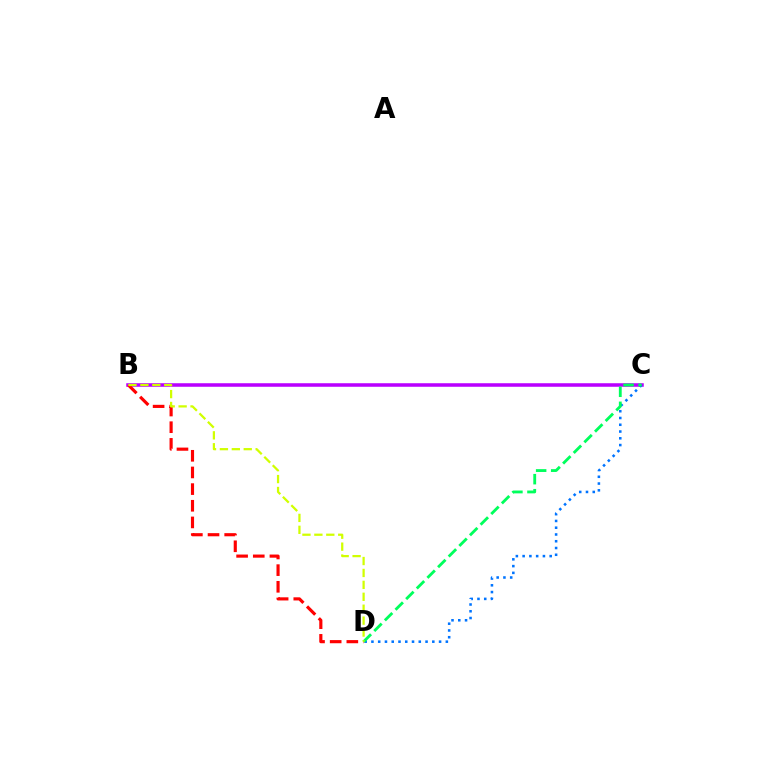{('B', 'C'): [{'color': '#b900ff', 'line_style': 'solid', 'thickness': 2.55}], ('C', 'D'): [{'color': '#0074ff', 'line_style': 'dotted', 'thickness': 1.84}, {'color': '#00ff5c', 'line_style': 'dashed', 'thickness': 2.04}], ('B', 'D'): [{'color': '#ff0000', 'line_style': 'dashed', 'thickness': 2.26}, {'color': '#d1ff00', 'line_style': 'dashed', 'thickness': 1.62}]}